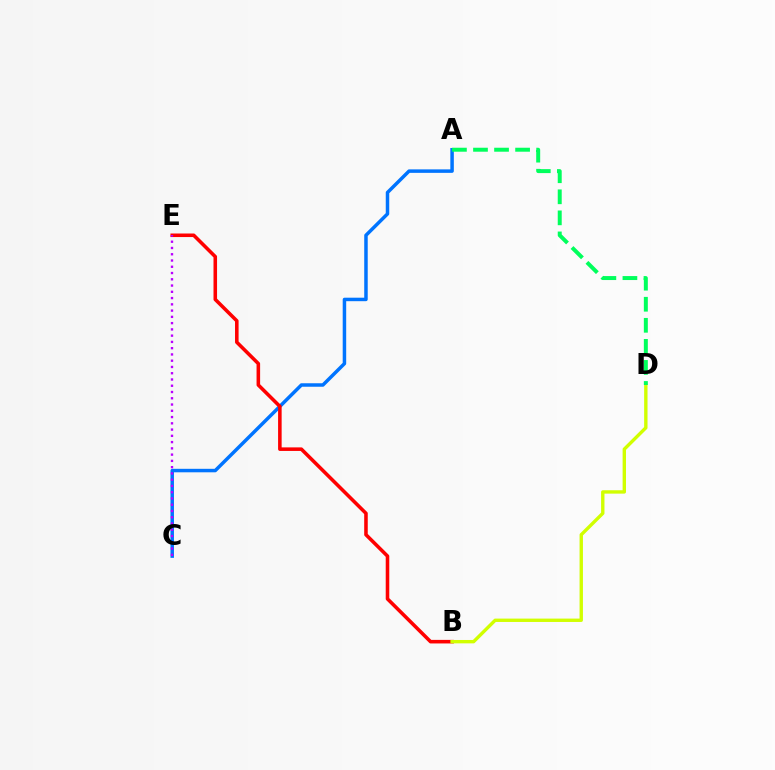{('A', 'C'): [{'color': '#0074ff', 'line_style': 'solid', 'thickness': 2.51}], ('B', 'E'): [{'color': '#ff0000', 'line_style': 'solid', 'thickness': 2.56}], ('B', 'D'): [{'color': '#d1ff00', 'line_style': 'solid', 'thickness': 2.43}], ('A', 'D'): [{'color': '#00ff5c', 'line_style': 'dashed', 'thickness': 2.86}], ('C', 'E'): [{'color': '#b900ff', 'line_style': 'dotted', 'thickness': 1.7}]}